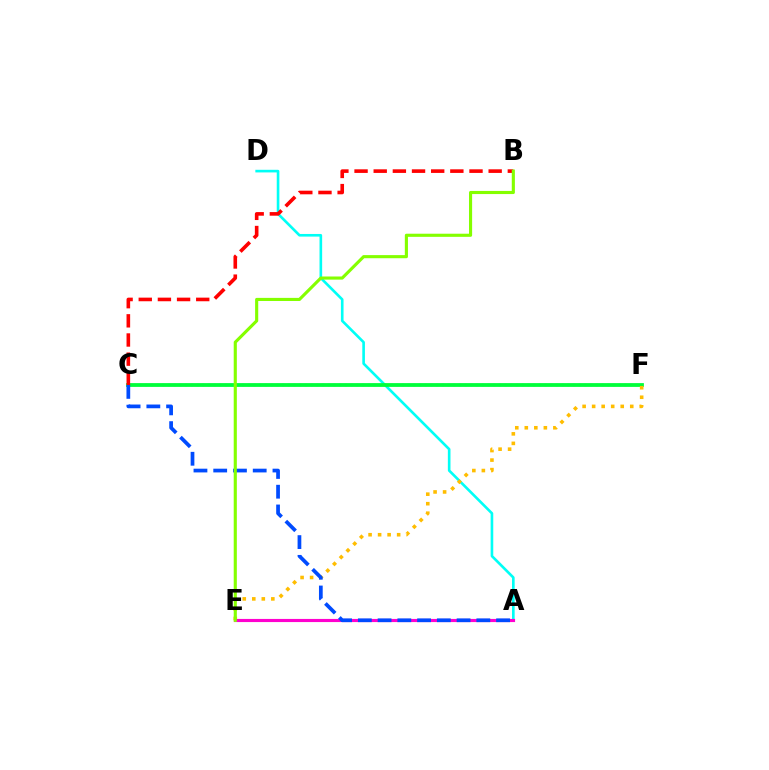{('A', 'D'): [{'color': '#00fff6', 'line_style': 'solid', 'thickness': 1.9}], ('C', 'F'): [{'color': '#7200ff', 'line_style': 'dotted', 'thickness': 1.55}, {'color': '#00ff39', 'line_style': 'solid', 'thickness': 2.72}], ('E', 'F'): [{'color': '#ffbd00', 'line_style': 'dotted', 'thickness': 2.59}], ('B', 'C'): [{'color': '#ff0000', 'line_style': 'dashed', 'thickness': 2.6}], ('A', 'E'): [{'color': '#ff00cf', 'line_style': 'solid', 'thickness': 2.26}], ('A', 'C'): [{'color': '#004bff', 'line_style': 'dashed', 'thickness': 2.68}], ('B', 'E'): [{'color': '#84ff00', 'line_style': 'solid', 'thickness': 2.25}]}